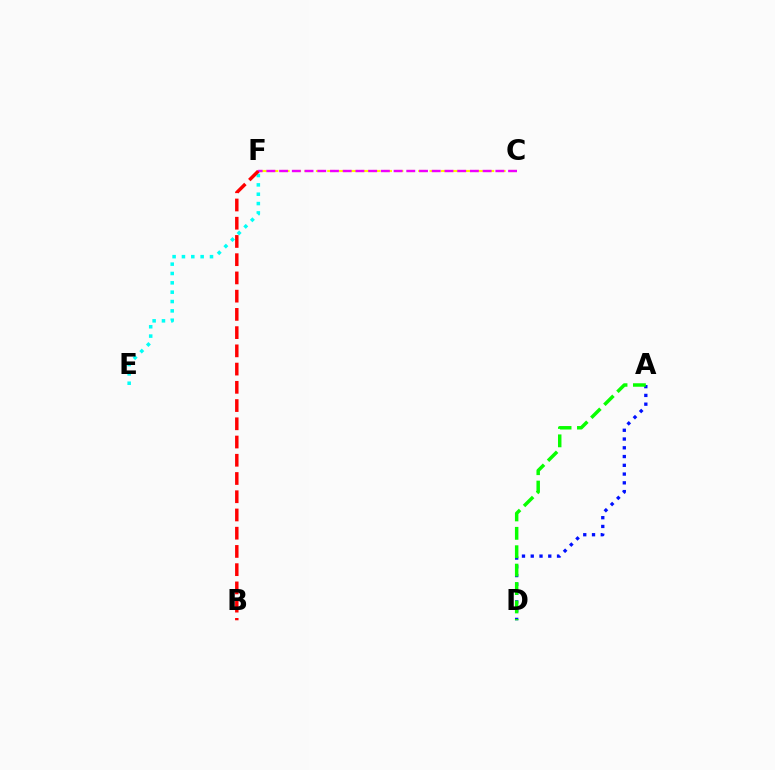{('A', 'D'): [{'color': '#0010ff', 'line_style': 'dotted', 'thickness': 2.38}, {'color': '#08ff00', 'line_style': 'dashed', 'thickness': 2.5}], ('C', 'F'): [{'color': '#fcf500', 'line_style': 'dashed', 'thickness': 1.54}, {'color': '#ee00ff', 'line_style': 'dashed', 'thickness': 1.73}], ('E', 'F'): [{'color': '#00fff6', 'line_style': 'dotted', 'thickness': 2.54}], ('B', 'F'): [{'color': '#ff0000', 'line_style': 'dashed', 'thickness': 2.48}]}